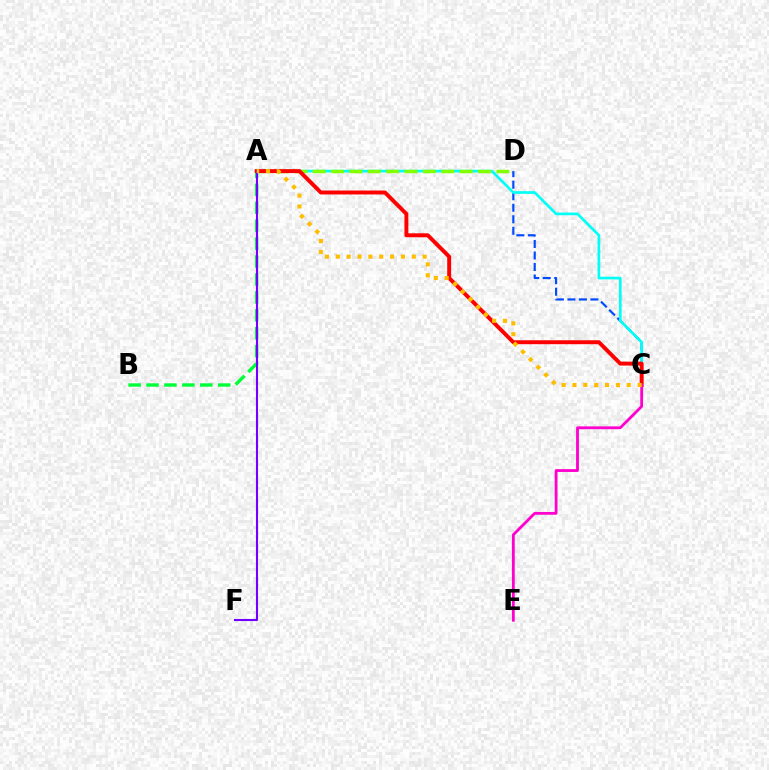{('C', 'D'): [{'color': '#004bff', 'line_style': 'dashed', 'thickness': 1.57}], ('A', 'B'): [{'color': '#00ff39', 'line_style': 'dashed', 'thickness': 2.43}], ('A', 'C'): [{'color': '#00fff6', 'line_style': 'solid', 'thickness': 1.94}, {'color': '#ff0000', 'line_style': 'solid', 'thickness': 2.83}, {'color': '#ffbd00', 'line_style': 'dotted', 'thickness': 2.95}], ('A', 'D'): [{'color': '#84ff00', 'line_style': 'dashed', 'thickness': 2.5}], ('A', 'F'): [{'color': '#7200ff', 'line_style': 'solid', 'thickness': 1.51}], ('C', 'E'): [{'color': '#ff00cf', 'line_style': 'solid', 'thickness': 2.03}]}